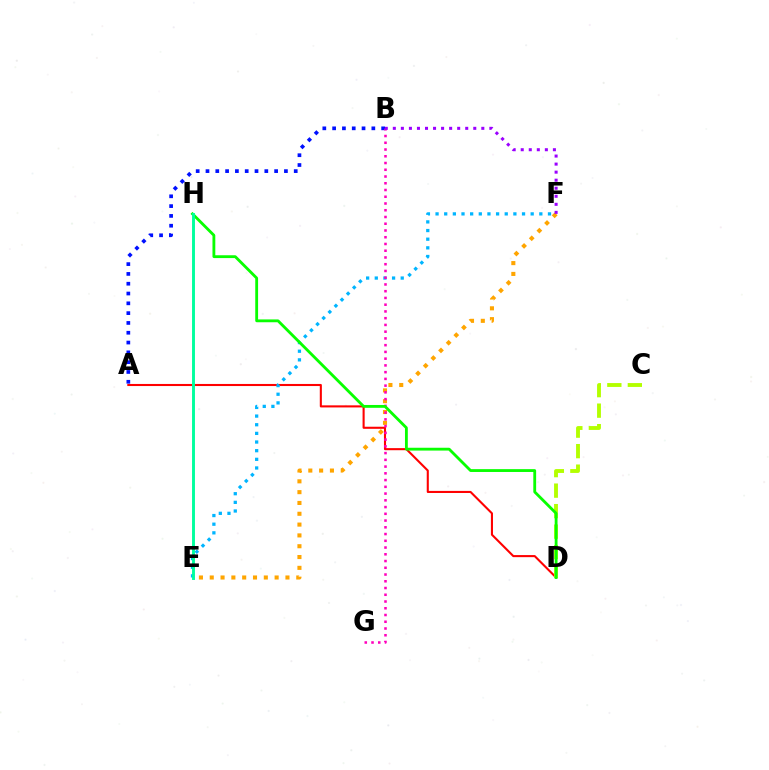{('A', 'D'): [{'color': '#ff0000', 'line_style': 'solid', 'thickness': 1.5}], ('C', 'D'): [{'color': '#b3ff00', 'line_style': 'dashed', 'thickness': 2.78}], ('E', 'F'): [{'color': '#00b5ff', 'line_style': 'dotted', 'thickness': 2.35}, {'color': '#ffa500', 'line_style': 'dotted', 'thickness': 2.94}], ('A', 'B'): [{'color': '#0010ff', 'line_style': 'dotted', 'thickness': 2.66}], ('B', 'G'): [{'color': '#ff00bd', 'line_style': 'dotted', 'thickness': 1.83}], ('D', 'H'): [{'color': '#08ff00', 'line_style': 'solid', 'thickness': 2.04}], ('E', 'H'): [{'color': '#00ff9d', 'line_style': 'solid', 'thickness': 2.1}], ('B', 'F'): [{'color': '#9b00ff', 'line_style': 'dotted', 'thickness': 2.19}]}